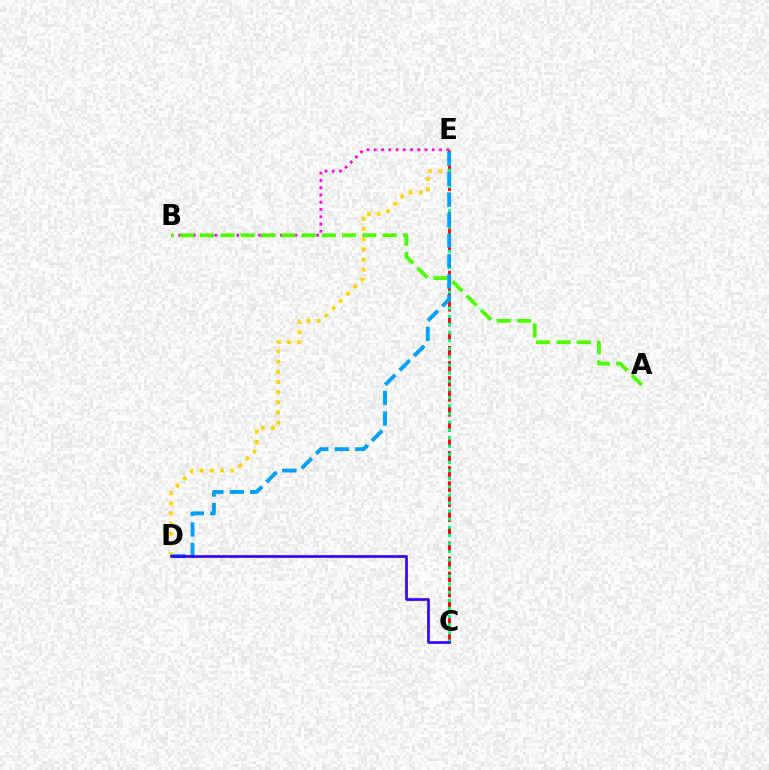{('D', 'E'): [{'color': '#ffd500', 'line_style': 'dotted', 'thickness': 2.76}, {'color': '#009eff', 'line_style': 'dashed', 'thickness': 2.78}], ('C', 'E'): [{'color': '#ff0000', 'line_style': 'dashed', 'thickness': 2.04}, {'color': '#00ff86', 'line_style': 'dotted', 'thickness': 2.2}], ('B', 'E'): [{'color': '#ff00ed', 'line_style': 'dotted', 'thickness': 1.97}], ('A', 'B'): [{'color': '#4fff00', 'line_style': 'dashed', 'thickness': 2.75}], ('C', 'D'): [{'color': '#3700ff', 'line_style': 'solid', 'thickness': 1.93}]}